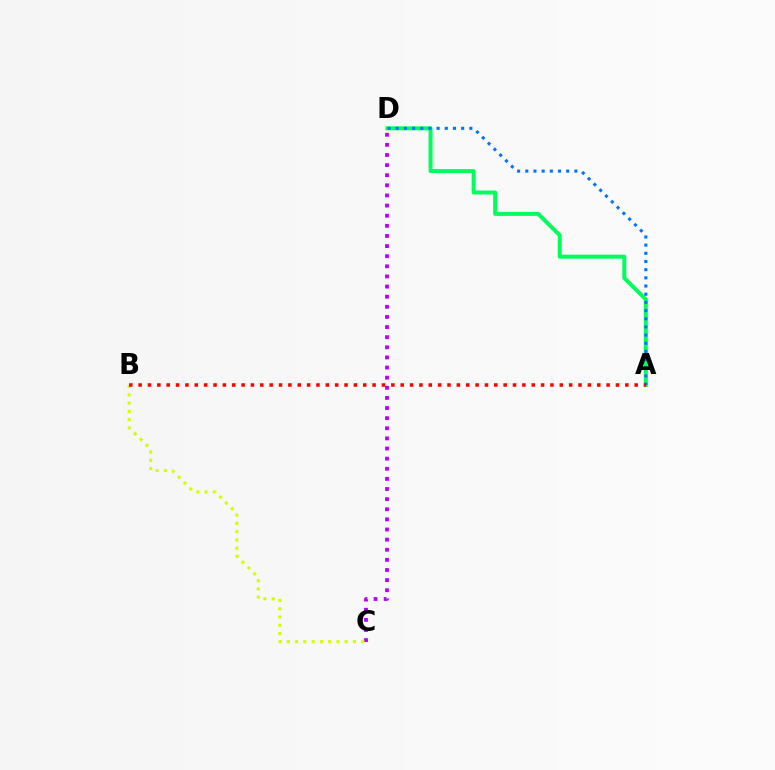{('C', 'D'): [{'color': '#b900ff', 'line_style': 'dotted', 'thickness': 2.75}], ('A', 'D'): [{'color': '#00ff5c', 'line_style': 'solid', 'thickness': 2.87}, {'color': '#0074ff', 'line_style': 'dotted', 'thickness': 2.22}], ('B', 'C'): [{'color': '#d1ff00', 'line_style': 'dotted', 'thickness': 2.25}], ('A', 'B'): [{'color': '#ff0000', 'line_style': 'dotted', 'thickness': 2.54}]}